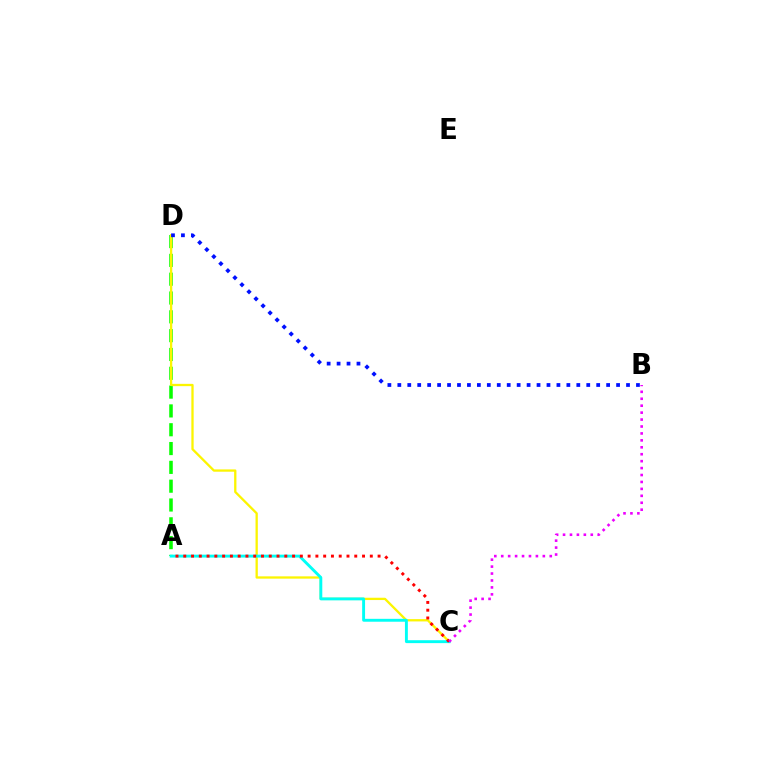{('A', 'D'): [{'color': '#08ff00', 'line_style': 'dashed', 'thickness': 2.56}], ('C', 'D'): [{'color': '#fcf500', 'line_style': 'solid', 'thickness': 1.66}], ('B', 'D'): [{'color': '#0010ff', 'line_style': 'dotted', 'thickness': 2.7}], ('A', 'C'): [{'color': '#00fff6', 'line_style': 'solid', 'thickness': 2.09}, {'color': '#ff0000', 'line_style': 'dotted', 'thickness': 2.11}], ('B', 'C'): [{'color': '#ee00ff', 'line_style': 'dotted', 'thickness': 1.88}]}